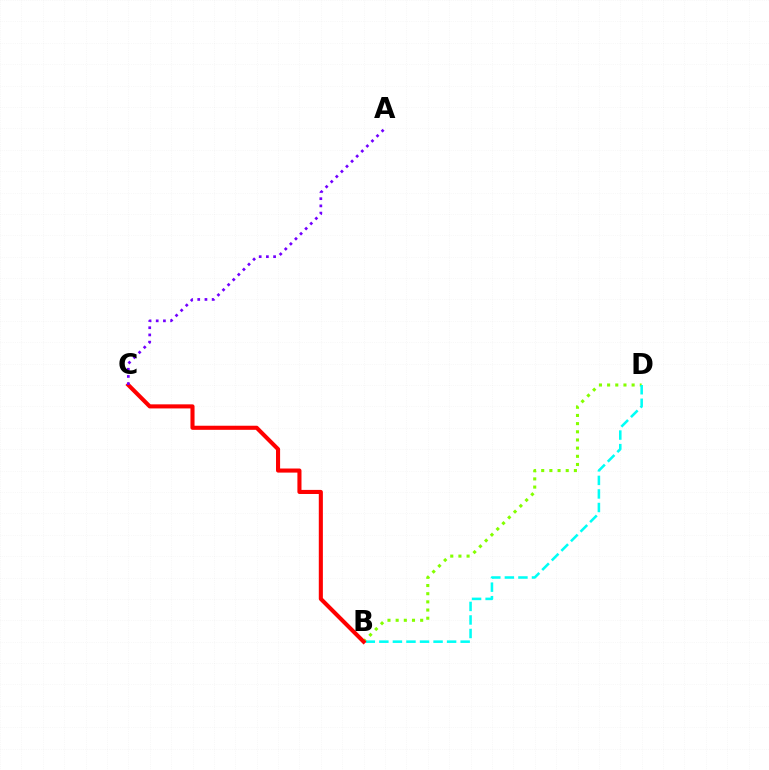{('B', 'D'): [{'color': '#84ff00', 'line_style': 'dotted', 'thickness': 2.22}, {'color': '#00fff6', 'line_style': 'dashed', 'thickness': 1.84}], ('B', 'C'): [{'color': '#ff0000', 'line_style': 'solid', 'thickness': 2.94}], ('A', 'C'): [{'color': '#7200ff', 'line_style': 'dotted', 'thickness': 1.96}]}